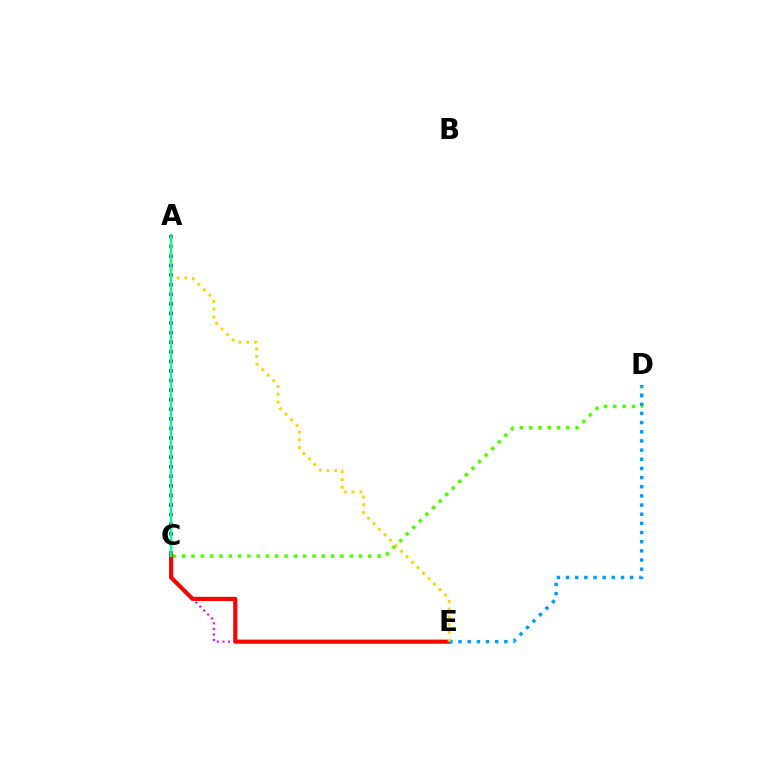{('C', 'D'): [{'color': '#4fff00', 'line_style': 'dotted', 'thickness': 2.53}], ('A', 'C'): [{'color': '#3700ff', 'line_style': 'dotted', 'thickness': 2.6}, {'color': '#00ff86', 'line_style': 'solid', 'thickness': 1.73}], ('C', 'E'): [{'color': '#ff00ed', 'line_style': 'dotted', 'thickness': 1.52}, {'color': '#ff0000', 'line_style': 'solid', 'thickness': 2.98}], ('D', 'E'): [{'color': '#009eff', 'line_style': 'dotted', 'thickness': 2.49}], ('A', 'E'): [{'color': '#ffd500', 'line_style': 'dotted', 'thickness': 2.11}]}